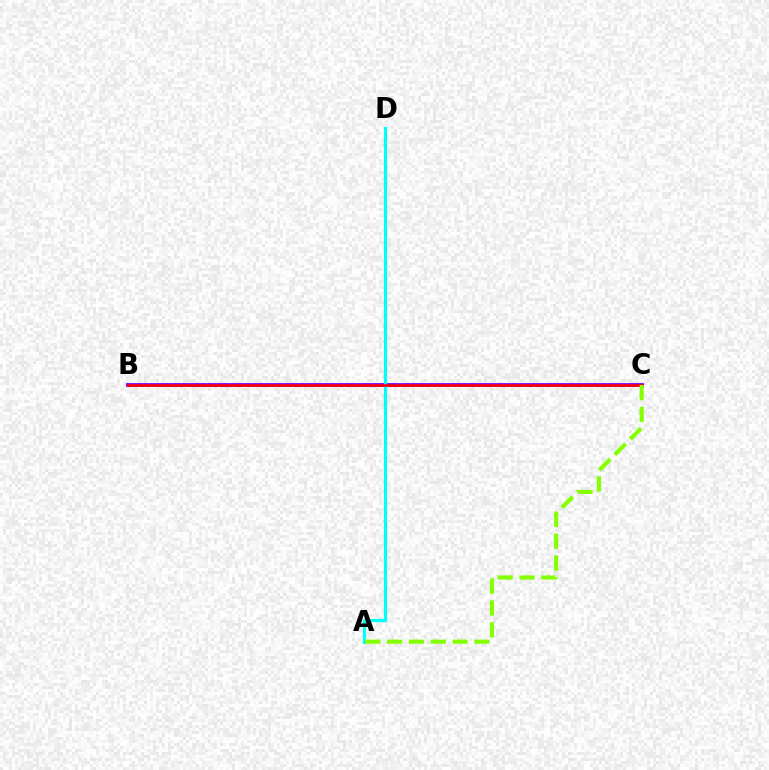{('B', 'C'): [{'color': '#7200ff', 'line_style': 'solid', 'thickness': 2.71}, {'color': '#ff0000', 'line_style': 'solid', 'thickness': 1.86}], ('A', 'D'): [{'color': '#00fff6', 'line_style': 'solid', 'thickness': 2.31}], ('A', 'C'): [{'color': '#84ff00', 'line_style': 'dashed', 'thickness': 2.97}]}